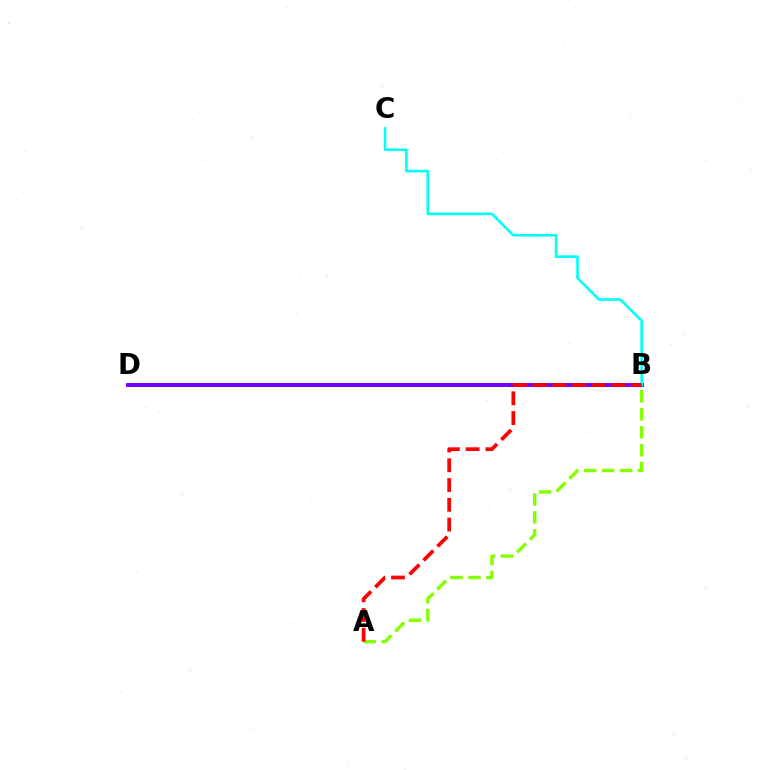{('A', 'B'): [{'color': '#84ff00', 'line_style': 'dashed', 'thickness': 2.44}, {'color': '#ff0000', 'line_style': 'dashed', 'thickness': 2.69}], ('B', 'D'): [{'color': '#7200ff', 'line_style': 'solid', 'thickness': 2.84}], ('B', 'C'): [{'color': '#00fff6', 'line_style': 'solid', 'thickness': 1.87}]}